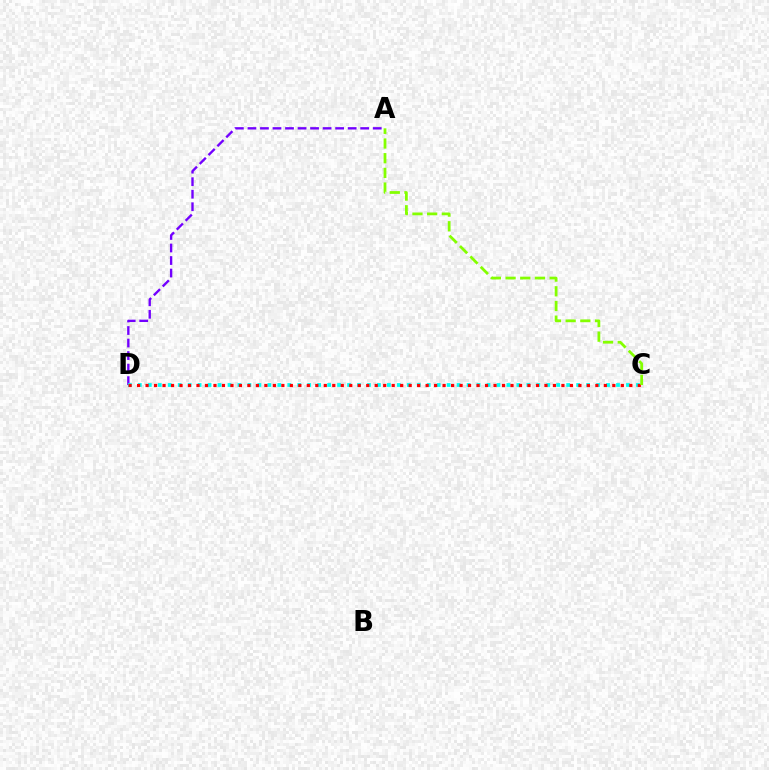{('A', 'D'): [{'color': '#7200ff', 'line_style': 'dashed', 'thickness': 1.7}], ('C', 'D'): [{'color': '#00fff6', 'line_style': 'dotted', 'thickness': 2.71}, {'color': '#ff0000', 'line_style': 'dotted', 'thickness': 2.31}], ('A', 'C'): [{'color': '#84ff00', 'line_style': 'dashed', 'thickness': 2.0}]}